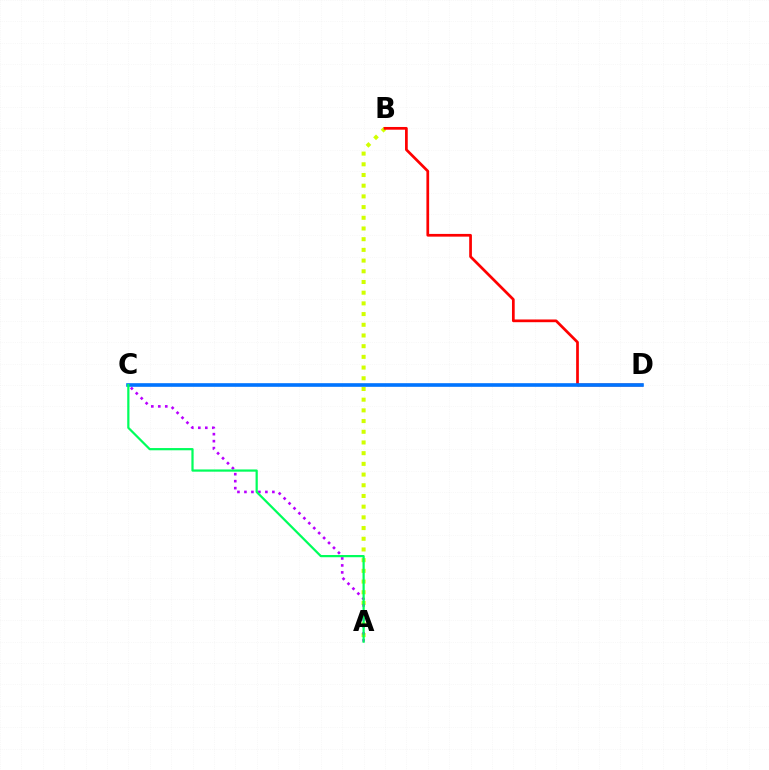{('A', 'B'): [{'color': '#d1ff00', 'line_style': 'dotted', 'thickness': 2.91}], ('A', 'C'): [{'color': '#b900ff', 'line_style': 'dotted', 'thickness': 1.9}, {'color': '#00ff5c', 'line_style': 'solid', 'thickness': 1.6}], ('B', 'D'): [{'color': '#ff0000', 'line_style': 'solid', 'thickness': 1.96}], ('C', 'D'): [{'color': '#0074ff', 'line_style': 'solid', 'thickness': 2.61}]}